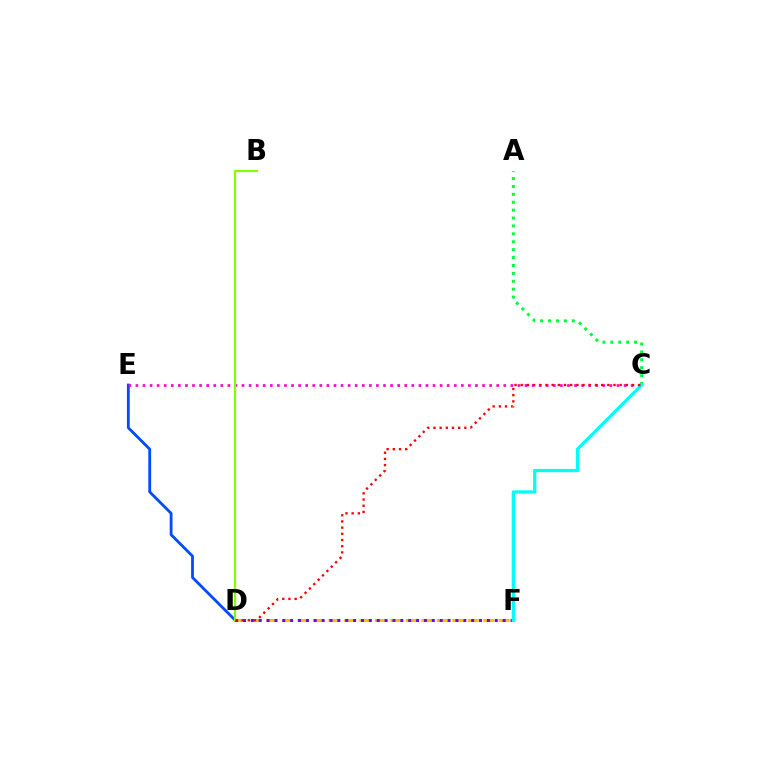{('D', 'F'): [{'color': '#ffbd00', 'line_style': 'dashed', 'thickness': 2.1}, {'color': '#7200ff', 'line_style': 'dotted', 'thickness': 2.14}], ('D', 'E'): [{'color': '#004bff', 'line_style': 'solid', 'thickness': 2.01}], ('A', 'C'): [{'color': '#00ff39', 'line_style': 'dotted', 'thickness': 2.15}], ('C', 'E'): [{'color': '#ff00cf', 'line_style': 'dotted', 'thickness': 1.92}], ('B', 'D'): [{'color': '#84ff00', 'line_style': 'solid', 'thickness': 1.58}], ('C', 'F'): [{'color': '#00fff6', 'line_style': 'solid', 'thickness': 2.33}], ('C', 'D'): [{'color': '#ff0000', 'line_style': 'dotted', 'thickness': 1.68}]}